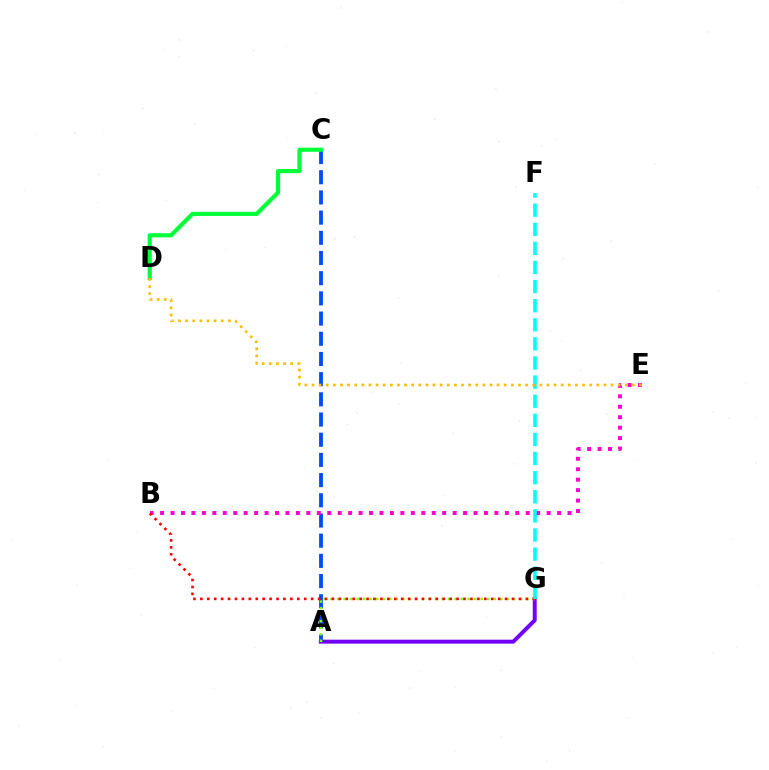{('A', 'G'): [{'color': '#7200ff', 'line_style': 'solid', 'thickness': 2.85}, {'color': '#84ff00', 'line_style': 'dotted', 'thickness': 1.77}], ('A', 'C'): [{'color': '#004bff', 'line_style': 'dashed', 'thickness': 2.74}], ('B', 'E'): [{'color': '#ff00cf', 'line_style': 'dotted', 'thickness': 2.84}], ('C', 'D'): [{'color': '#00ff39', 'line_style': 'solid', 'thickness': 2.98}], ('B', 'G'): [{'color': '#ff0000', 'line_style': 'dotted', 'thickness': 1.88}], ('F', 'G'): [{'color': '#00fff6', 'line_style': 'dashed', 'thickness': 2.6}], ('D', 'E'): [{'color': '#ffbd00', 'line_style': 'dotted', 'thickness': 1.93}]}